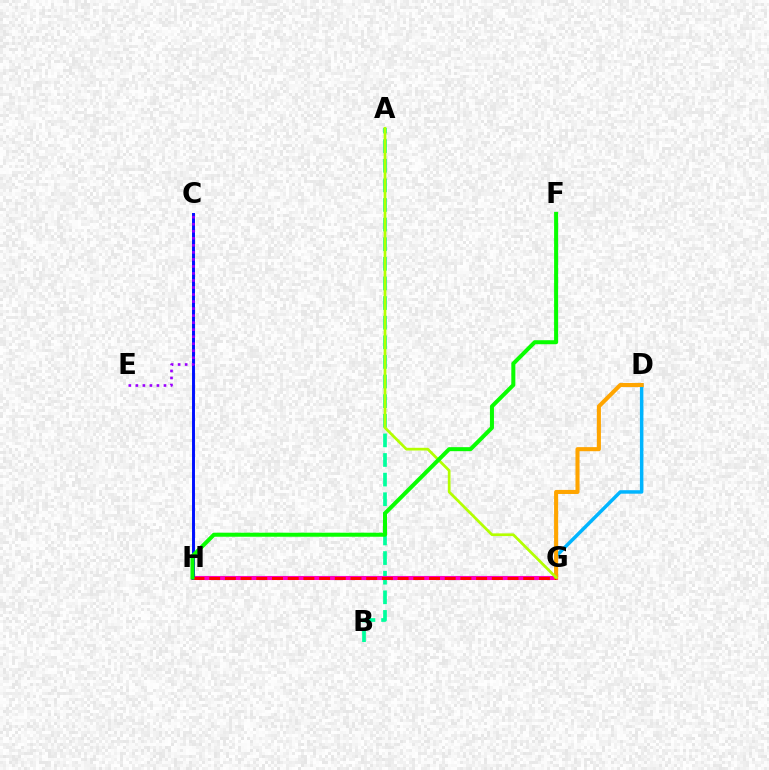{('A', 'B'): [{'color': '#00ff9d', 'line_style': 'dashed', 'thickness': 2.66}], ('D', 'G'): [{'color': '#00b5ff', 'line_style': 'solid', 'thickness': 2.51}, {'color': '#ffa500', 'line_style': 'solid', 'thickness': 2.93}], ('G', 'H'): [{'color': '#ff00bd', 'line_style': 'solid', 'thickness': 2.94}, {'color': '#ff0000', 'line_style': 'dashed', 'thickness': 2.13}], ('C', 'H'): [{'color': '#0010ff', 'line_style': 'solid', 'thickness': 2.13}], ('C', 'E'): [{'color': '#9b00ff', 'line_style': 'dotted', 'thickness': 1.91}], ('A', 'G'): [{'color': '#b3ff00', 'line_style': 'solid', 'thickness': 1.95}], ('F', 'H'): [{'color': '#08ff00', 'line_style': 'solid', 'thickness': 2.9}]}